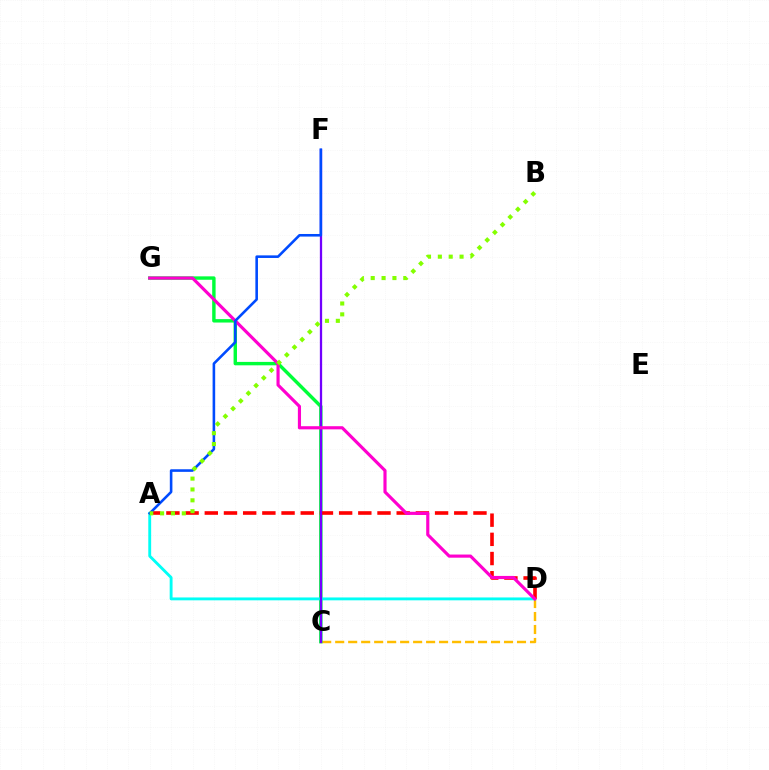{('C', 'D'): [{'color': '#ffbd00', 'line_style': 'dashed', 'thickness': 1.76}], ('C', 'G'): [{'color': '#00ff39', 'line_style': 'solid', 'thickness': 2.46}], ('A', 'D'): [{'color': '#00fff6', 'line_style': 'solid', 'thickness': 2.07}, {'color': '#ff0000', 'line_style': 'dashed', 'thickness': 2.61}], ('C', 'F'): [{'color': '#7200ff', 'line_style': 'solid', 'thickness': 1.64}], ('D', 'G'): [{'color': '#ff00cf', 'line_style': 'solid', 'thickness': 2.27}], ('A', 'F'): [{'color': '#004bff', 'line_style': 'solid', 'thickness': 1.86}], ('A', 'B'): [{'color': '#84ff00', 'line_style': 'dotted', 'thickness': 2.95}]}